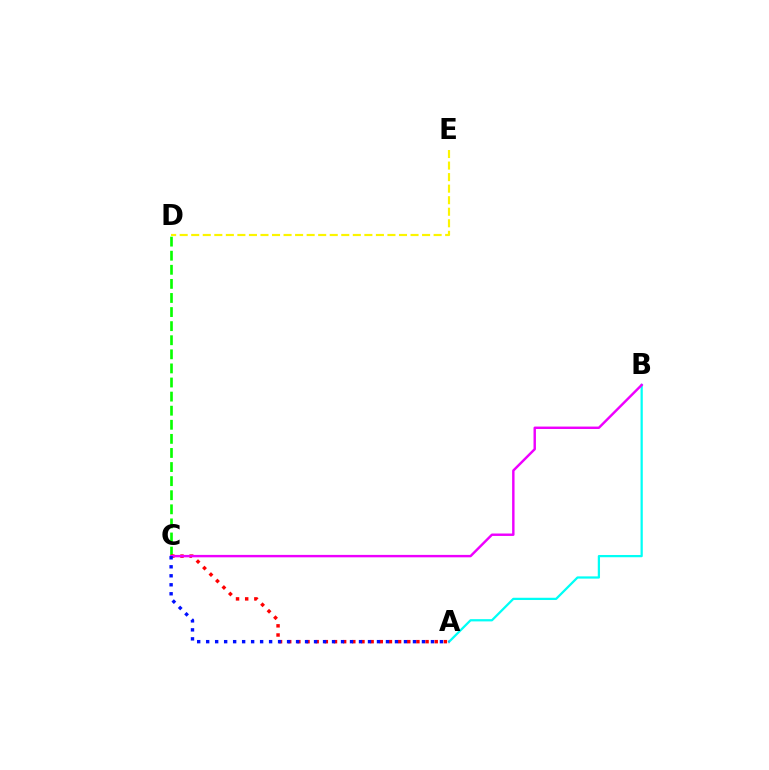{('C', 'D'): [{'color': '#08ff00', 'line_style': 'dashed', 'thickness': 1.91}], ('A', 'B'): [{'color': '#00fff6', 'line_style': 'solid', 'thickness': 1.62}], ('A', 'C'): [{'color': '#ff0000', 'line_style': 'dotted', 'thickness': 2.49}, {'color': '#0010ff', 'line_style': 'dotted', 'thickness': 2.44}], ('D', 'E'): [{'color': '#fcf500', 'line_style': 'dashed', 'thickness': 1.57}], ('B', 'C'): [{'color': '#ee00ff', 'line_style': 'solid', 'thickness': 1.75}]}